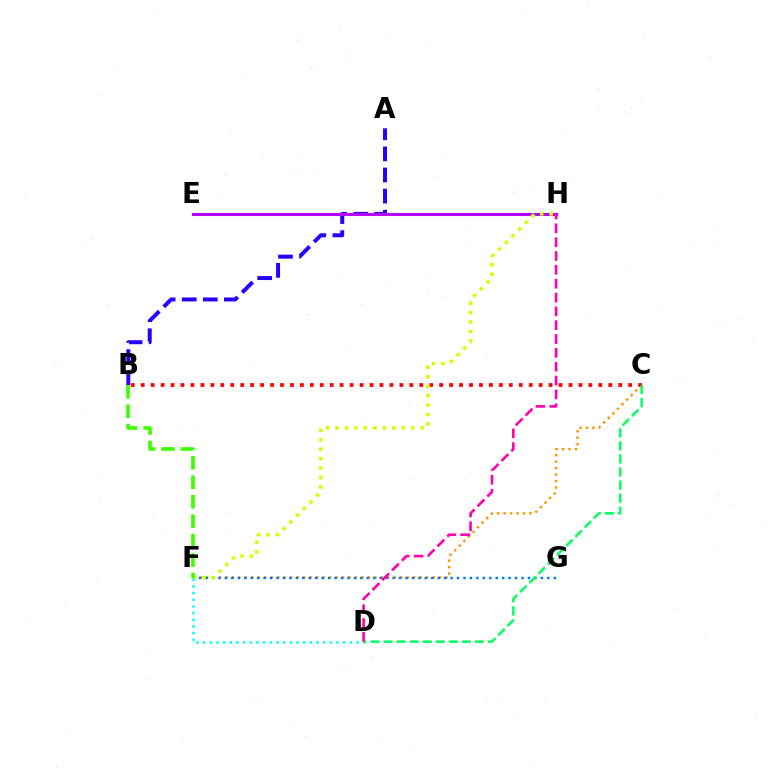{('C', 'F'): [{'color': '#ff9400', 'line_style': 'dotted', 'thickness': 1.76}], ('A', 'B'): [{'color': '#2500ff', 'line_style': 'dashed', 'thickness': 2.86}], ('F', 'G'): [{'color': '#0074ff', 'line_style': 'dotted', 'thickness': 1.75}], ('E', 'H'): [{'color': '#b900ff', 'line_style': 'solid', 'thickness': 2.22}], ('B', 'C'): [{'color': '#ff0000', 'line_style': 'dotted', 'thickness': 2.7}], ('F', 'H'): [{'color': '#d1ff00', 'line_style': 'dotted', 'thickness': 2.57}], ('D', 'F'): [{'color': '#00fff6', 'line_style': 'dotted', 'thickness': 1.81}], ('C', 'D'): [{'color': '#00ff5c', 'line_style': 'dashed', 'thickness': 1.77}], ('D', 'H'): [{'color': '#ff00ac', 'line_style': 'dashed', 'thickness': 1.88}], ('B', 'F'): [{'color': '#3dff00', 'line_style': 'dashed', 'thickness': 2.64}]}